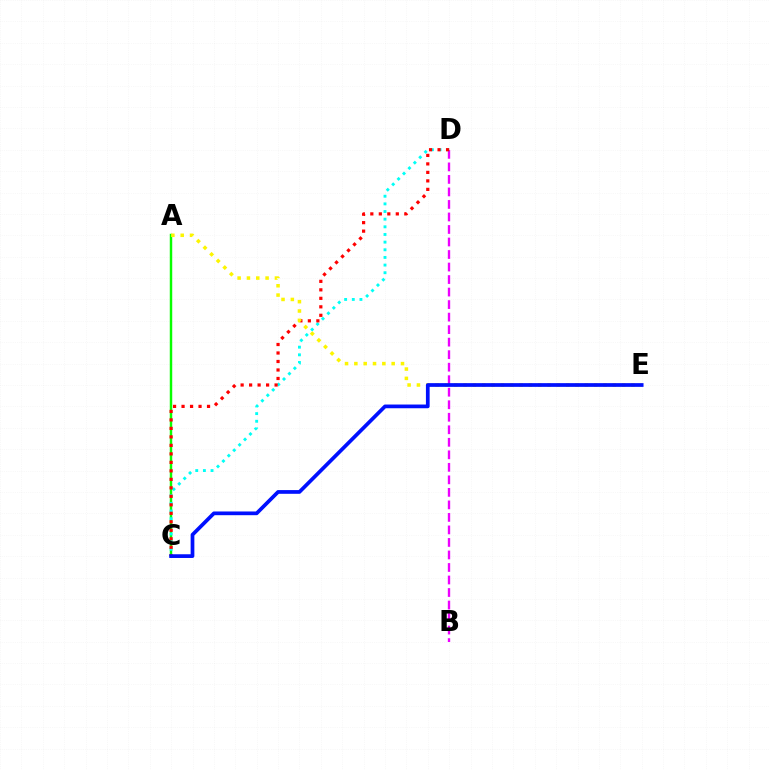{('B', 'D'): [{'color': '#ee00ff', 'line_style': 'dashed', 'thickness': 1.7}], ('A', 'C'): [{'color': '#08ff00', 'line_style': 'solid', 'thickness': 1.77}], ('C', 'D'): [{'color': '#00fff6', 'line_style': 'dotted', 'thickness': 2.08}, {'color': '#ff0000', 'line_style': 'dotted', 'thickness': 2.31}], ('A', 'E'): [{'color': '#fcf500', 'line_style': 'dotted', 'thickness': 2.53}], ('C', 'E'): [{'color': '#0010ff', 'line_style': 'solid', 'thickness': 2.68}]}